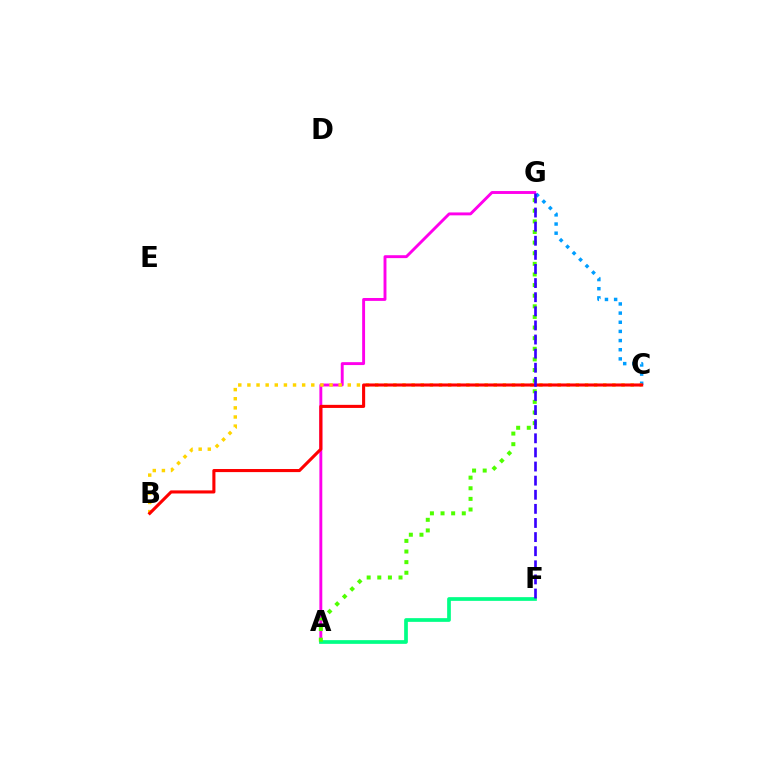{('C', 'G'): [{'color': '#009eff', 'line_style': 'dotted', 'thickness': 2.49}], ('A', 'G'): [{'color': '#ff00ed', 'line_style': 'solid', 'thickness': 2.09}, {'color': '#4fff00', 'line_style': 'dotted', 'thickness': 2.88}], ('B', 'C'): [{'color': '#ffd500', 'line_style': 'dotted', 'thickness': 2.48}, {'color': '#ff0000', 'line_style': 'solid', 'thickness': 2.22}], ('A', 'F'): [{'color': '#00ff86', 'line_style': 'solid', 'thickness': 2.67}], ('F', 'G'): [{'color': '#3700ff', 'line_style': 'dashed', 'thickness': 1.92}]}